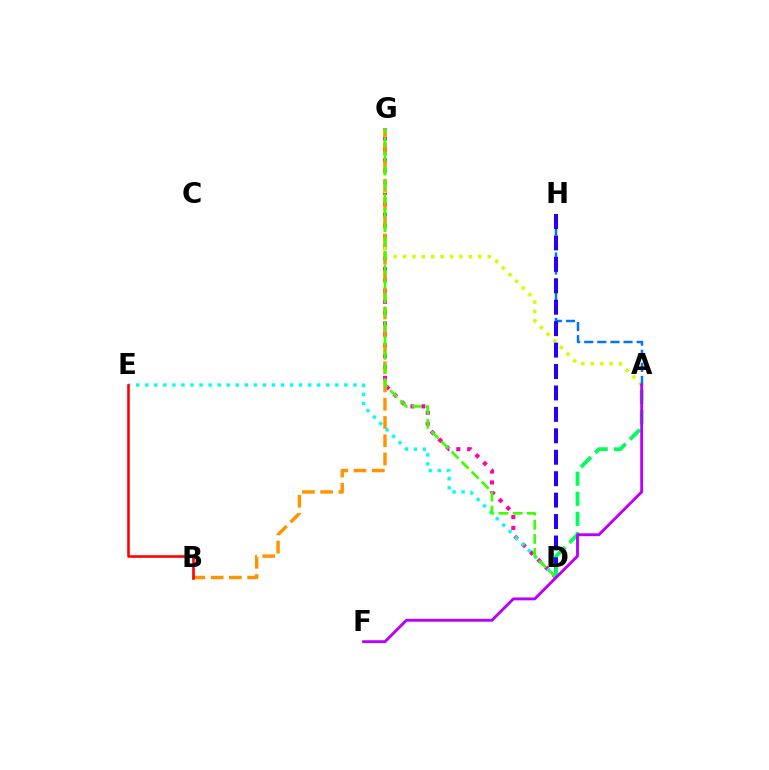{('D', 'G'): [{'color': '#ff00ac', 'line_style': 'dotted', 'thickness': 2.95}, {'color': '#3dff00', 'line_style': 'dashed', 'thickness': 1.93}], ('D', 'E'): [{'color': '#00fff6', 'line_style': 'dotted', 'thickness': 2.46}], ('A', 'G'): [{'color': '#d1ff00', 'line_style': 'dotted', 'thickness': 2.56}], ('B', 'G'): [{'color': '#ff9400', 'line_style': 'dashed', 'thickness': 2.48}], ('A', 'H'): [{'color': '#0074ff', 'line_style': 'dashed', 'thickness': 1.78}], ('B', 'E'): [{'color': '#ff0000', 'line_style': 'solid', 'thickness': 1.88}], ('D', 'H'): [{'color': '#2500ff', 'line_style': 'dashed', 'thickness': 2.91}], ('A', 'D'): [{'color': '#00ff5c', 'line_style': 'dashed', 'thickness': 2.73}], ('A', 'F'): [{'color': '#b900ff', 'line_style': 'solid', 'thickness': 2.06}]}